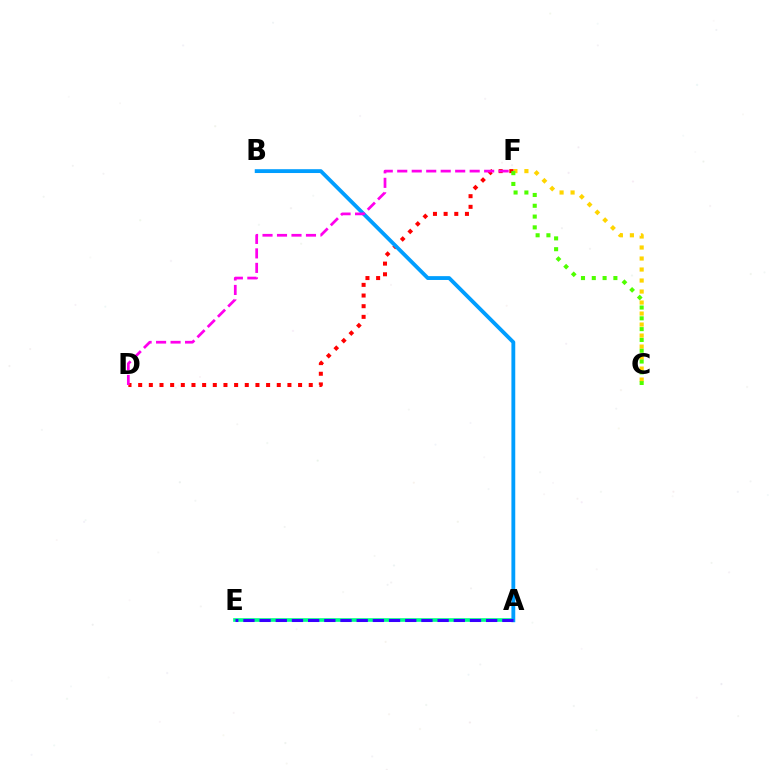{('C', 'F'): [{'color': '#ffd500', 'line_style': 'dotted', 'thickness': 2.99}, {'color': '#4fff00', 'line_style': 'dotted', 'thickness': 2.93}], ('A', 'E'): [{'color': '#00ff86', 'line_style': 'solid', 'thickness': 2.64}, {'color': '#3700ff', 'line_style': 'dashed', 'thickness': 2.2}], ('D', 'F'): [{'color': '#ff0000', 'line_style': 'dotted', 'thickness': 2.9}, {'color': '#ff00ed', 'line_style': 'dashed', 'thickness': 1.97}], ('A', 'B'): [{'color': '#009eff', 'line_style': 'solid', 'thickness': 2.76}]}